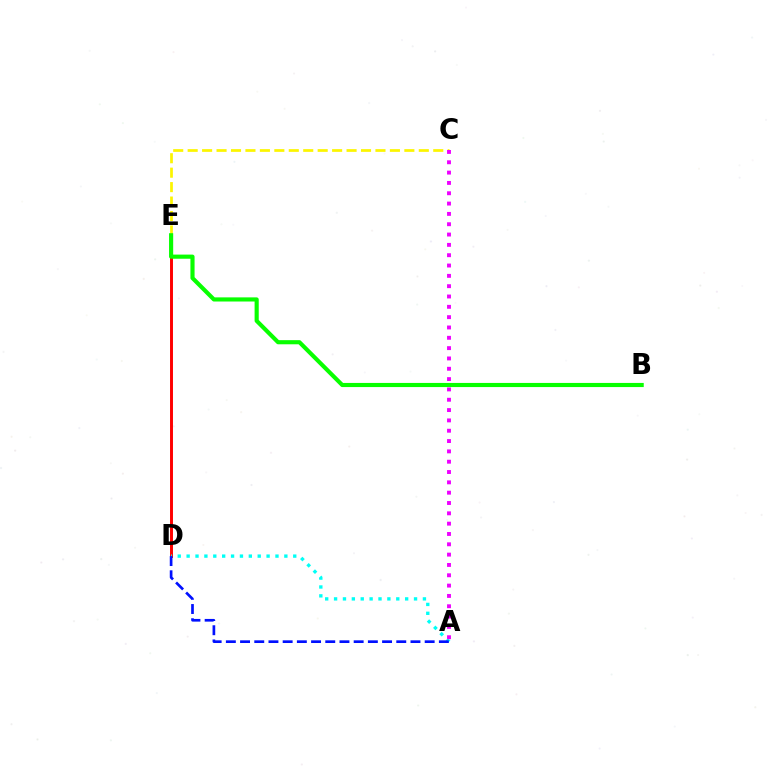{('D', 'E'): [{'color': '#ff0000', 'line_style': 'solid', 'thickness': 2.12}], ('C', 'E'): [{'color': '#fcf500', 'line_style': 'dashed', 'thickness': 1.96}], ('A', 'D'): [{'color': '#00fff6', 'line_style': 'dotted', 'thickness': 2.41}, {'color': '#0010ff', 'line_style': 'dashed', 'thickness': 1.93}], ('A', 'C'): [{'color': '#ee00ff', 'line_style': 'dotted', 'thickness': 2.81}], ('B', 'E'): [{'color': '#08ff00', 'line_style': 'solid', 'thickness': 2.98}]}